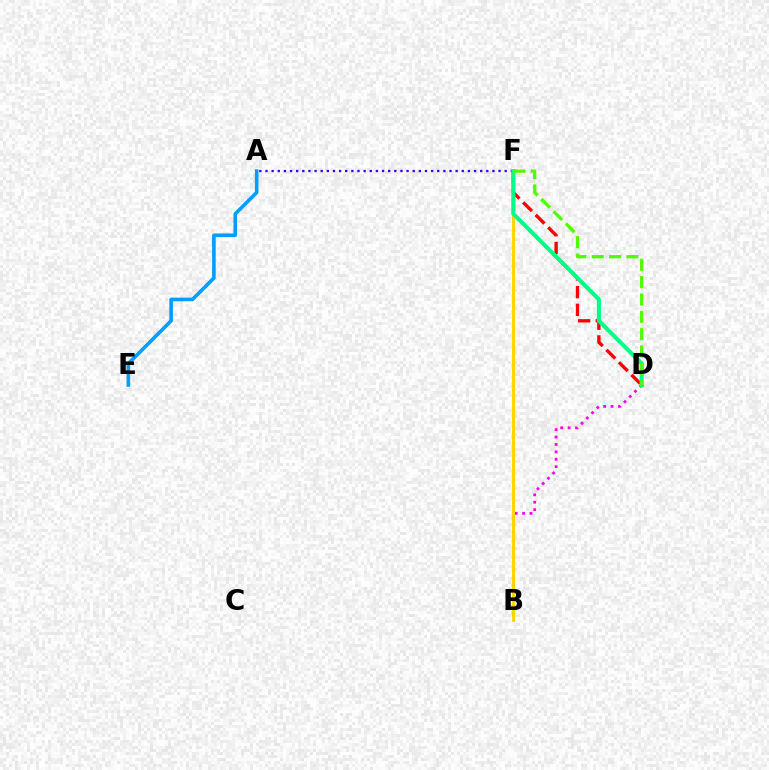{('B', 'D'): [{'color': '#ff00ed', 'line_style': 'dotted', 'thickness': 2.01}], ('A', 'F'): [{'color': '#3700ff', 'line_style': 'dotted', 'thickness': 1.67}], ('B', 'F'): [{'color': '#ffd500', 'line_style': 'solid', 'thickness': 2.12}], ('D', 'F'): [{'color': '#ff0000', 'line_style': 'dashed', 'thickness': 2.4}, {'color': '#00ff86', 'line_style': 'solid', 'thickness': 2.95}, {'color': '#4fff00', 'line_style': 'dashed', 'thickness': 2.36}], ('A', 'E'): [{'color': '#009eff', 'line_style': 'solid', 'thickness': 2.6}]}